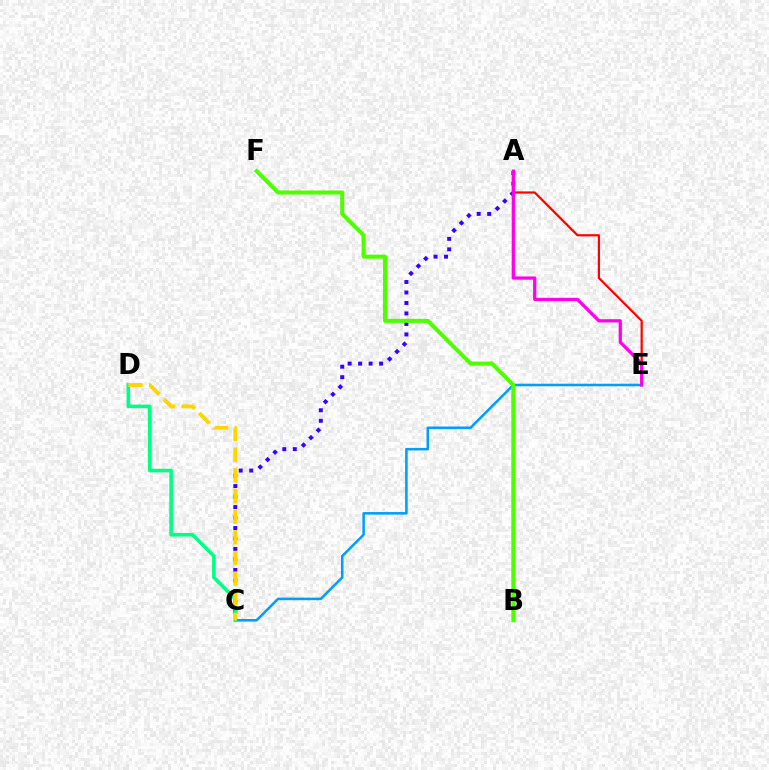{('C', 'E'): [{'color': '#009eff', 'line_style': 'solid', 'thickness': 1.83}], ('A', 'E'): [{'color': '#ff0000', 'line_style': 'solid', 'thickness': 1.58}, {'color': '#ff00ed', 'line_style': 'solid', 'thickness': 2.33}], ('A', 'C'): [{'color': '#3700ff', 'line_style': 'dotted', 'thickness': 2.85}], ('C', 'D'): [{'color': '#00ff86', 'line_style': 'solid', 'thickness': 2.59}, {'color': '#ffd500', 'line_style': 'dashed', 'thickness': 2.8}], ('B', 'F'): [{'color': '#4fff00', 'line_style': 'solid', 'thickness': 2.9}]}